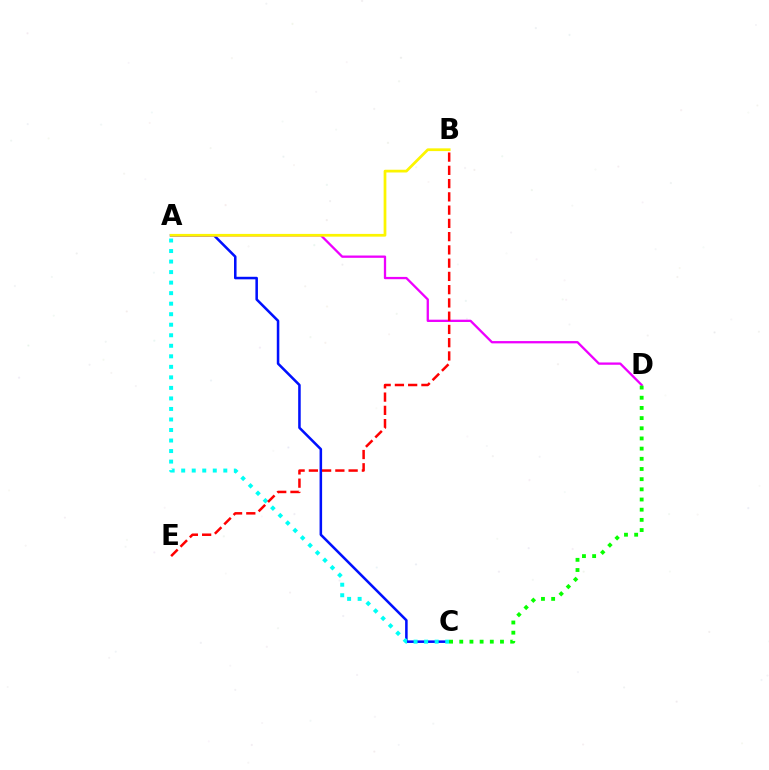{('A', 'C'): [{'color': '#0010ff', 'line_style': 'solid', 'thickness': 1.83}, {'color': '#00fff6', 'line_style': 'dotted', 'thickness': 2.86}], ('A', 'D'): [{'color': '#ee00ff', 'line_style': 'solid', 'thickness': 1.66}], ('B', 'E'): [{'color': '#ff0000', 'line_style': 'dashed', 'thickness': 1.8}], ('C', 'D'): [{'color': '#08ff00', 'line_style': 'dotted', 'thickness': 2.77}], ('A', 'B'): [{'color': '#fcf500', 'line_style': 'solid', 'thickness': 1.98}]}